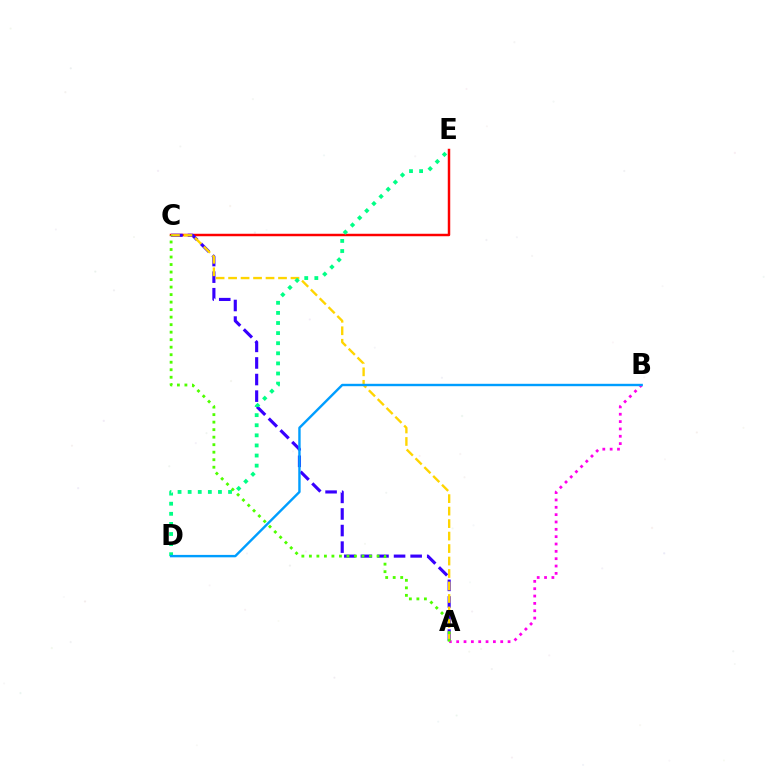{('C', 'E'): [{'color': '#ff0000', 'line_style': 'solid', 'thickness': 1.78}], ('A', 'C'): [{'color': '#3700ff', 'line_style': 'dashed', 'thickness': 2.25}, {'color': '#ffd500', 'line_style': 'dashed', 'thickness': 1.7}, {'color': '#4fff00', 'line_style': 'dotted', 'thickness': 2.04}], ('A', 'B'): [{'color': '#ff00ed', 'line_style': 'dotted', 'thickness': 1.99}], ('D', 'E'): [{'color': '#00ff86', 'line_style': 'dotted', 'thickness': 2.74}], ('B', 'D'): [{'color': '#009eff', 'line_style': 'solid', 'thickness': 1.73}]}